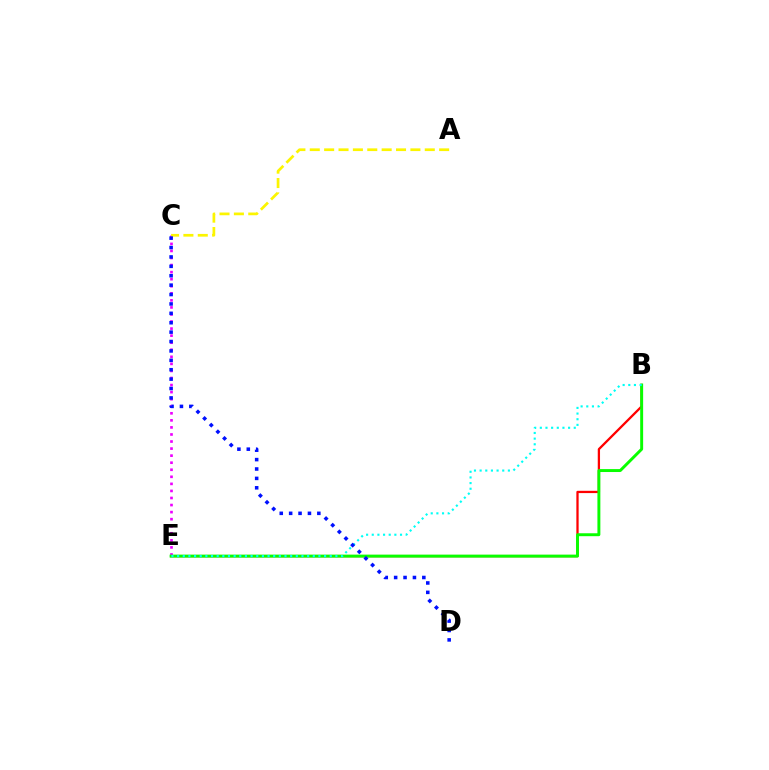{('C', 'E'): [{'color': '#ee00ff', 'line_style': 'dotted', 'thickness': 1.92}], ('B', 'E'): [{'color': '#ff0000', 'line_style': 'solid', 'thickness': 1.64}, {'color': '#08ff00', 'line_style': 'solid', 'thickness': 2.11}, {'color': '#00fff6', 'line_style': 'dotted', 'thickness': 1.54}], ('A', 'C'): [{'color': '#fcf500', 'line_style': 'dashed', 'thickness': 1.95}], ('C', 'D'): [{'color': '#0010ff', 'line_style': 'dotted', 'thickness': 2.55}]}